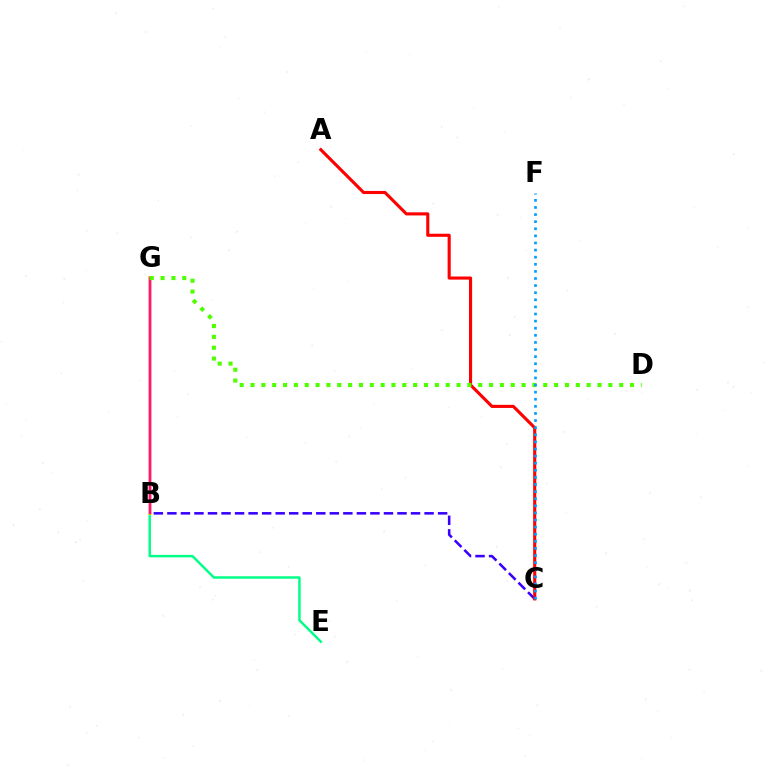{('B', 'C'): [{'color': '#3700ff', 'line_style': 'dashed', 'thickness': 1.84}], ('B', 'E'): [{'color': '#00ff86', 'line_style': 'solid', 'thickness': 1.77}], ('B', 'G'): [{'color': '#ffd500', 'line_style': 'solid', 'thickness': 2.71}, {'color': '#ff00ed', 'line_style': 'solid', 'thickness': 1.63}], ('A', 'C'): [{'color': '#ff0000', 'line_style': 'solid', 'thickness': 2.24}], ('D', 'G'): [{'color': '#4fff00', 'line_style': 'dotted', 'thickness': 2.95}], ('C', 'F'): [{'color': '#009eff', 'line_style': 'dotted', 'thickness': 1.93}]}